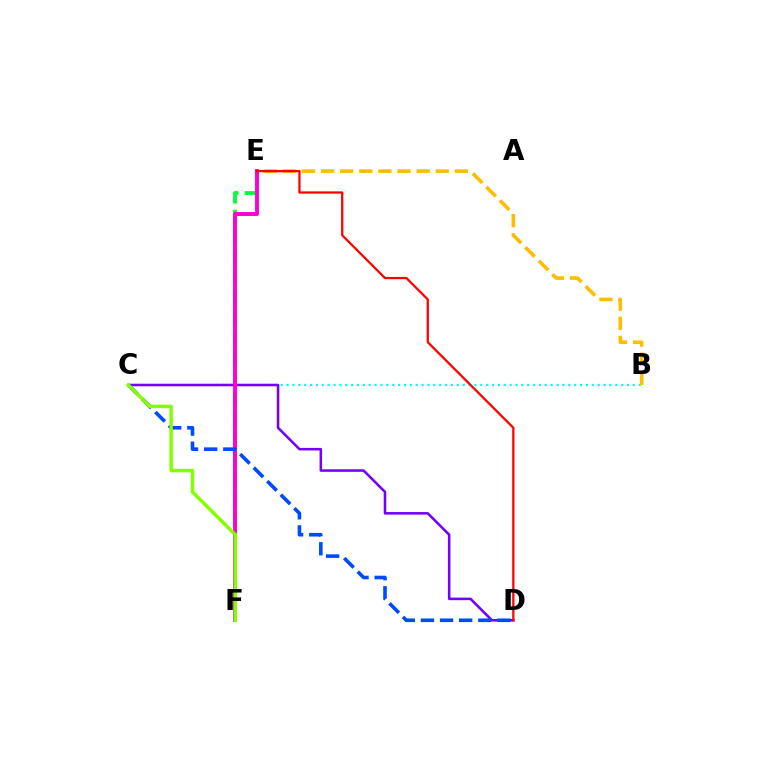{('B', 'C'): [{'color': '#00fff6', 'line_style': 'dotted', 'thickness': 1.59}], ('B', 'E'): [{'color': '#ffbd00', 'line_style': 'dashed', 'thickness': 2.6}], ('E', 'F'): [{'color': '#00ff39', 'line_style': 'dashed', 'thickness': 2.75}, {'color': '#ff00cf', 'line_style': 'solid', 'thickness': 2.81}], ('C', 'D'): [{'color': '#7200ff', 'line_style': 'solid', 'thickness': 1.83}, {'color': '#004bff', 'line_style': 'dashed', 'thickness': 2.6}], ('D', 'E'): [{'color': '#ff0000', 'line_style': 'solid', 'thickness': 1.63}], ('C', 'F'): [{'color': '#84ff00', 'line_style': 'solid', 'thickness': 2.51}]}